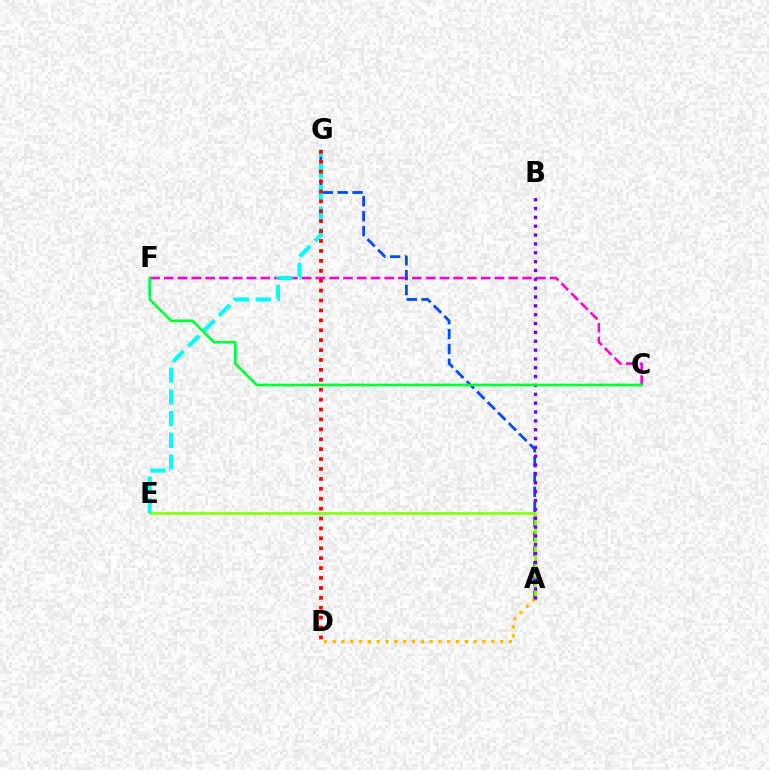{('C', 'F'): [{'color': '#ff00cf', 'line_style': 'dashed', 'thickness': 1.87}, {'color': '#00ff39', 'line_style': 'solid', 'thickness': 1.94}], ('A', 'G'): [{'color': '#004bff', 'line_style': 'dashed', 'thickness': 2.02}], ('A', 'E'): [{'color': '#84ff00', 'line_style': 'solid', 'thickness': 1.93}], ('A', 'D'): [{'color': '#ffbd00', 'line_style': 'dotted', 'thickness': 2.4}], ('E', 'G'): [{'color': '#00fff6', 'line_style': 'dashed', 'thickness': 2.95}], ('A', 'B'): [{'color': '#7200ff', 'line_style': 'dotted', 'thickness': 2.4}], ('D', 'G'): [{'color': '#ff0000', 'line_style': 'dotted', 'thickness': 2.69}]}